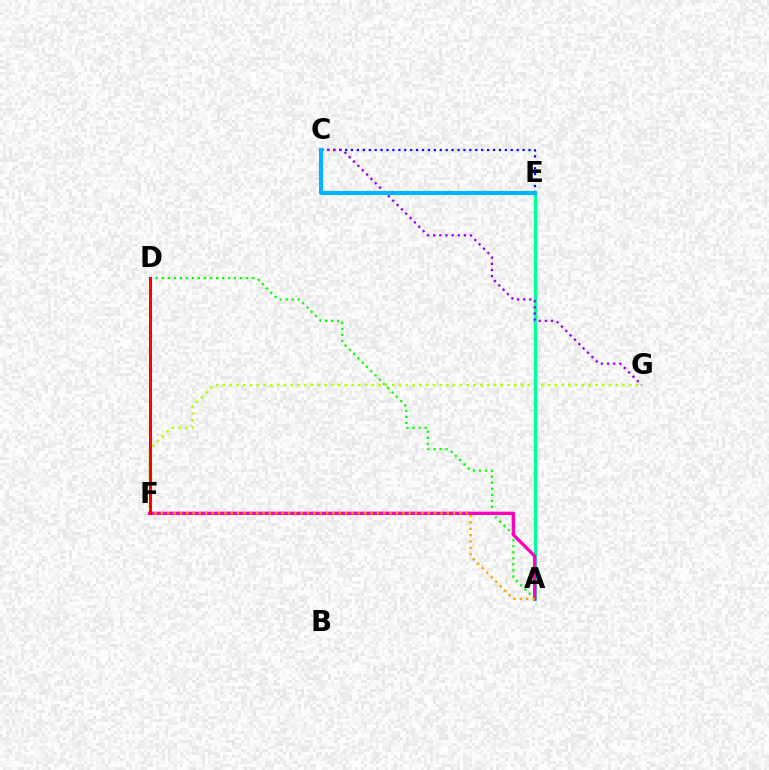{('F', 'G'): [{'color': '#b3ff00', 'line_style': 'dotted', 'thickness': 1.84}], ('A', 'D'): [{'color': '#08ff00', 'line_style': 'dotted', 'thickness': 1.64}], ('C', 'E'): [{'color': '#0010ff', 'line_style': 'dotted', 'thickness': 1.61}, {'color': '#00b5ff', 'line_style': 'solid', 'thickness': 2.98}], ('A', 'E'): [{'color': '#00ff9d', 'line_style': 'solid', 'thickness': 2.38}], ('C', 'G'): [{'color': '#9b00ff', 'line_style': 'dotted', 'thickness': 1.67}], ('A', 'F'): [{'color': '#ff00bd', 'line_style': 'solid', 'thickness': 2.41}, {'color': '#ffa500', 'line_style': 'dotted', 'thickness': 1.73}], ('D', 'F'): [{'color': '#ff0000', 'line_style': 'solid', 'thickness': 2.16}]}